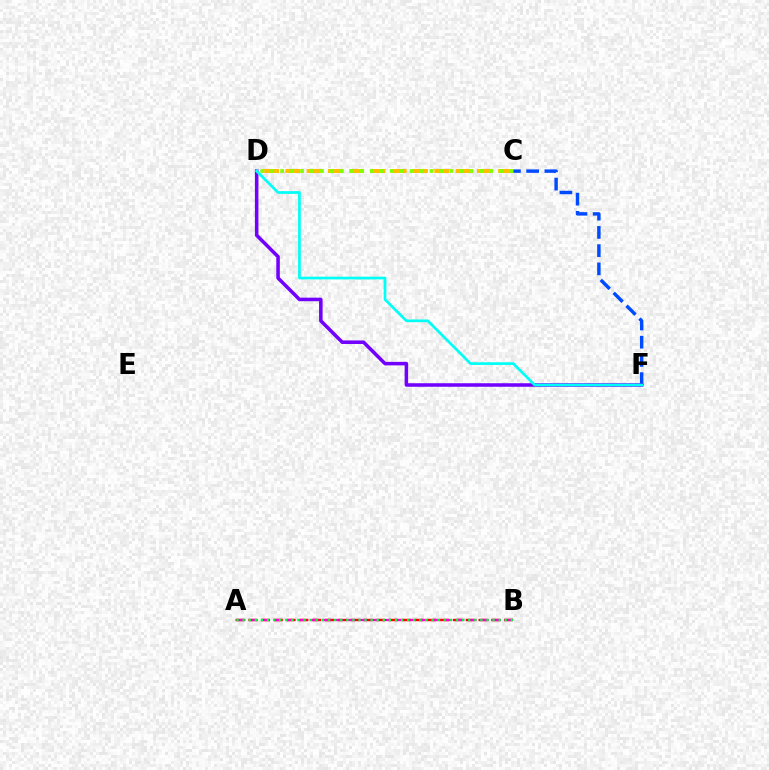{('C', 'F'): [{'color': '#004bff', 'line_style': 'dashed', 'thickness': 2.47}], ('D', 'F'): [{'color': '#7200ff', 'line_style': 'solid', 'thickness': 2.54}, {'color': '#00fff6', 'line_style': 'solid', 'thickness': 1.94}], ('A', 'B'): [{'color': '#ff0000', 'line_style': 'dashed', 'thickness': 1.74}, {'color': '#ff00cf', 'line_style': 'dashed', 'thickness': 1.65}, {'color': '#00ff39', 'line_style': 'dotted', 'thickness': 1.66}], ('C', 'D'): [{'color': '#ffbd00', 'line_style': 'dashed', 'thickness': 2.89}, {'color': '#84ff00', 'line_style': 'dotted', 'thickness': 2.7}]}